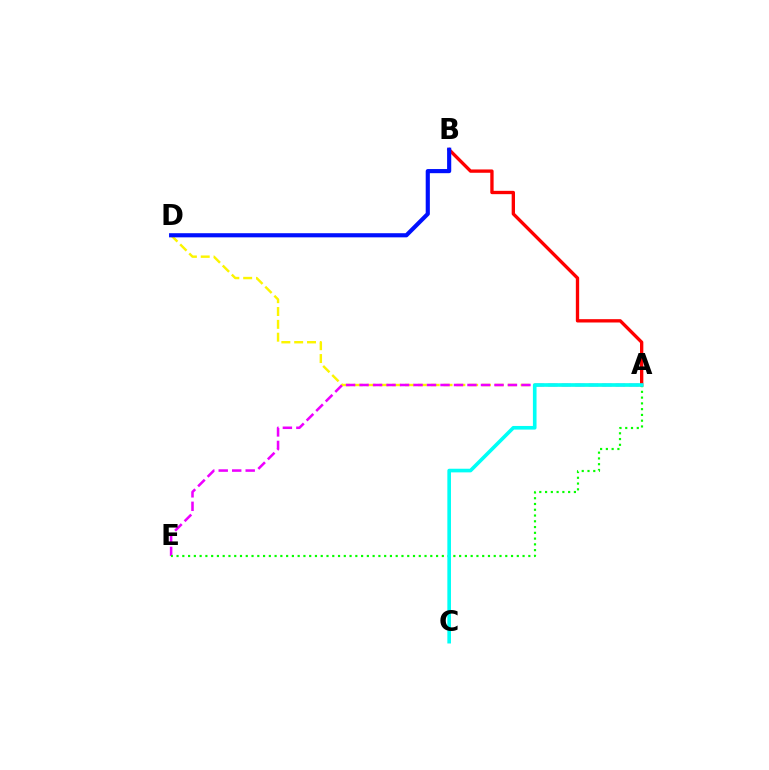{('A', 'D'): [{'color': '#fcf500', 'line_style': 'dashed', 'thickness': 1.74}], ('A', 'B'): [{'color': '#ff0000', 'line_style': 'solid', 'thickness': 2.4}], ('A', 'E'): [{'color': '#ee00ff', 'line_style': 'dashed', 'thickness': 1.83}, {'color': '#08ff00', 'line_style': 'dotted', 'thickness': 1.57}], ('B', 'D'): [{'color': '#0010ff', 'line_style': 'solid', 'thickness': 2.98}], ('A', 'C'): [{'color': '#00fff6', 'line_style': 'solid', 'thickness': 2.62}]}